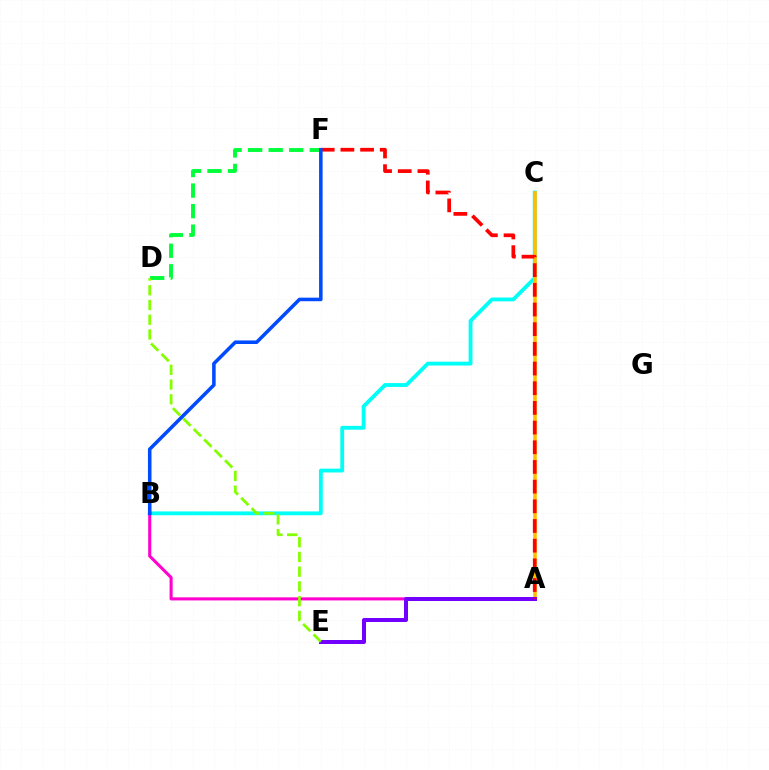{('B', 'C'): [{'color': '#00fff6', 'line_style': 'solid', 'thickness': 2.76}], ('A', 'B'): [{'color': '#ff00cf', 'line_style': 'solid', 'thickness': 2.21}], ('A', 'C'): [{'color': '#ffbd00', 'line_style': 'solid', 'thickness': 2.6}], ('D', 'F'): [{'color': '#00ff39', 'line_style': 'dashed', 'thickness': 2.79}], ('A', 'E'): [{'color': '#7200ff', 'line_style': 'solid', 'thickness': 2.88}], ('D', 'E'): [{'color': '#84ff00', 'line_style': 'dashed', 'thickness': 2.0}], ('A', 'F'): [{'color': '#ff0000', 'line_style': 'dashed', 'thickness': 2.67}], ('B', 'F'): [{'color': '#004bff', 'line_style': 'solid', 'thickness': 2.55}]}